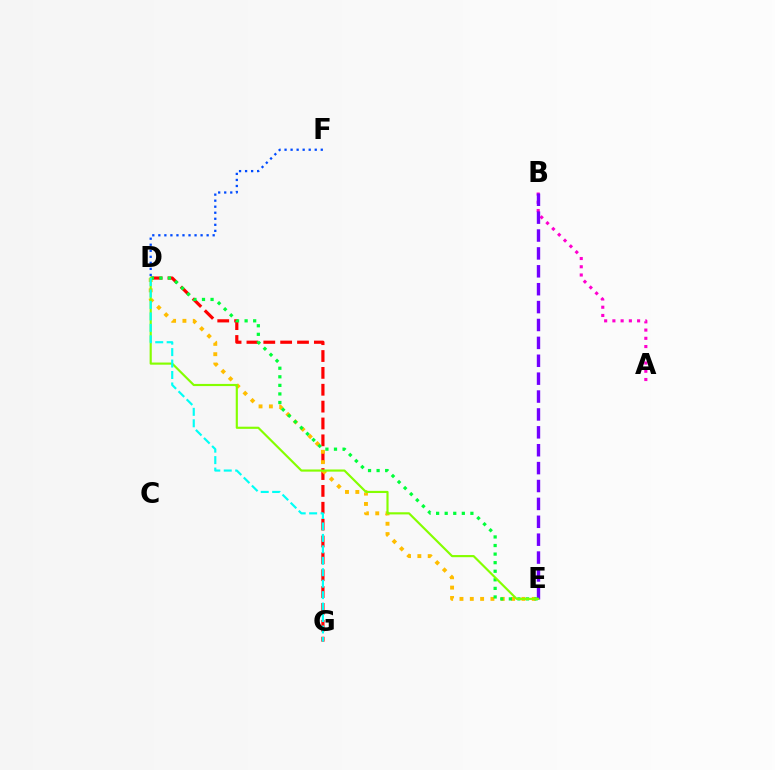{('D', 'G'): [{'color': '#ff0000', 'line_style': 'dashed', 'thickness': 2.29}, {'color': '#00fff6', 'line_style': 'dashed', 'thickness': 1.56}], ('A', 'B'): [{'color': '#ff00cf', 'line_style': 'dotted', 'thickness': 2.24}], ('B', 'E'): [{'color': '#7200ff', 'line_style': 'dashed', 'thickness': 2.43}], ('D', 'E'): [{'color': '#ffbd00', 'line_style': 'dotted', 'thickness': 2.81}, {'color': '#00ff39', 'line_style': 'dotted', 'thickness': 2.33}, {'color': '#84ff00', 'line_style': 'solid', 'thickness': 1.55}], ('D', 'F'): [{'color': '#004bff', 'line_style': 'dotted', 'thickness': 1.64}]}